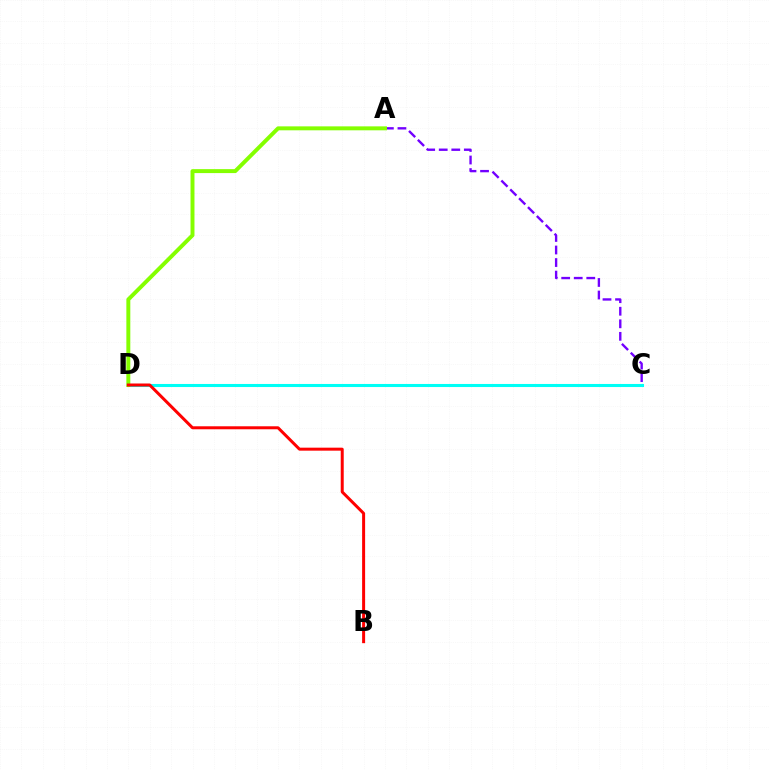{('A', 'C'): [{'color': '#7200ff', 'line_style': 'dashed', 'thickness': 1.7}], ('C', 'D'): [{'color': '#00fff6', 'line_style': 'solid', 'thickness': 2.21}], ('A', 'D'): [{'color': '#84ff00', 'line_style': 'solid', 'thickness': 2.84}], ('B', 'D'): [{'color': '#ff0000', 'line_style': 'solid', 'thickness': 2.16}]}